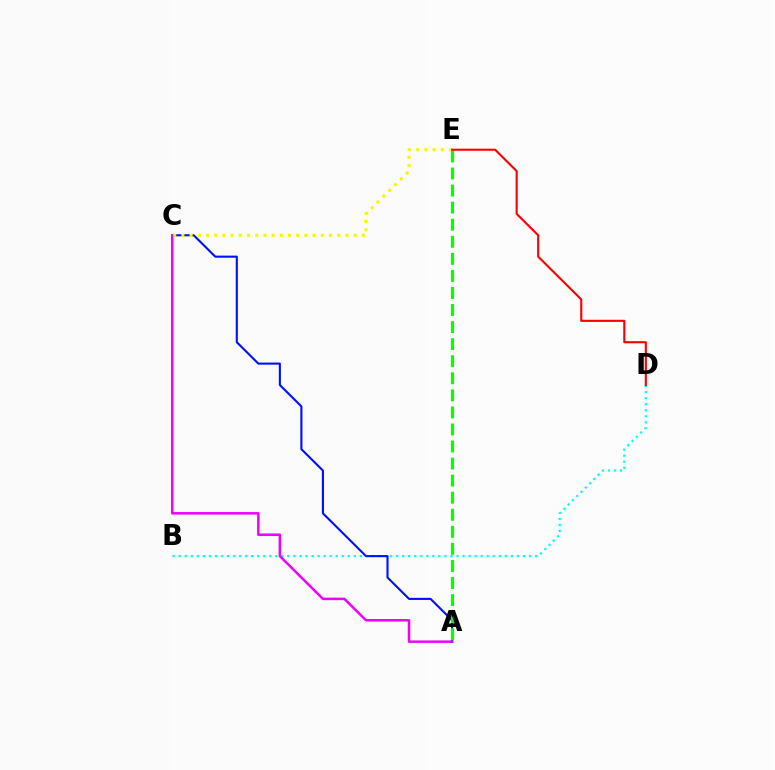{('B', 'D'): [{'color': '#00fff6', 'line_style': 'dotted', 'thickness': 1.64}], ('A', 'C'): [{'color': '#0010ff', 'line_style': 'solid', 'thickness': 1.51}, {'color': '#ee00ff', 'line_style': 'solid', 'thickness': 1.8}], ('C', 'E'): [{'color': '#fcf500', 'line_style': 'dotted', 'thickness': 2.23}], ('A', 'E'): [{'color': '#08ff00', 'line_style': 'dashed', 'thickness': 2.32}], ('D', 'E'): [{'color': '#ff0000', 'line_style': 'solid', 'thickness': 1.52}]}